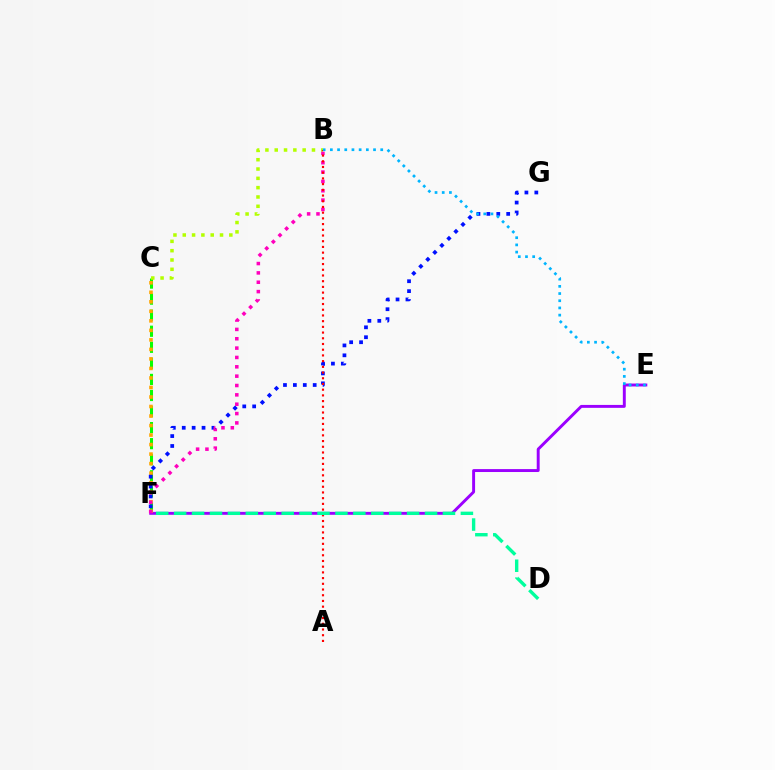{('C', 'F'): [{'color': '#08ff00', 'line_style': 'dashed', 'thickness': 2.18}, {'color': '#ffa500', 'line_style': 'dotted', 'thickness': 2.59}], ('E', 'F'): [{'color': '#9b00ff', 'line_style': 'solid', 'thickness': 2.11}], ('B', 'C'): [{'color': '#b3ff00', 'line_style': 'dotted', 'thickness': 2.53}], ('F', 'G'): [{'color': '#0010ff', 'line_style': 'dotted', 'thickness': 2.69}], ('B', 'F'): [{'color': '#ff00bd', 'line_style': 'dotted', 'thickness': 2.54}], ('A', 'B'): [{'color': '#ff0000', 'line_style': 'dotted', 'thickness': 1.55}], ('B', 'E'): [{'color': '#00b5ff', 'line_style': 'dotted', 'thickness': 1.95}], ('D', 'F'): [{'color': '#00ff9d', 'line_style': 'dashed', 'thickness': 2.43}]}